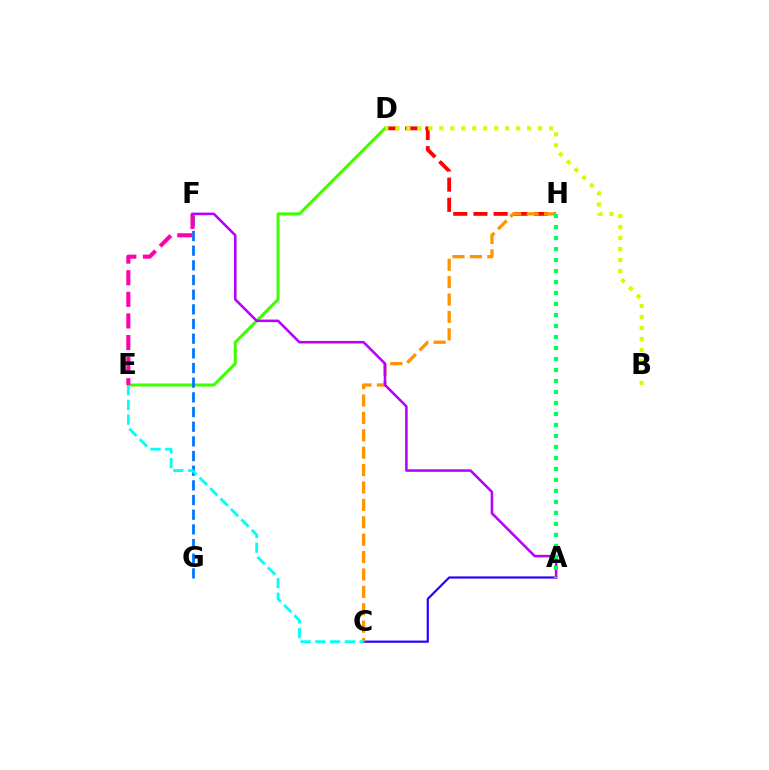{('A', 'C'): [{'color': '#2500ff', 'line_style': 'solid', 'thickness': 1.56}], ('D', 'E'): [{'color': '#3dff00', 'line_style': 'solid', 'thickness': 2.16}], ('D', 'H'): [{'color': '#ff0000', 'line_style': 'dashed', 'thickness': 2.74}], ('F', 'G'): [{'color': '#0074ff', 'line_style': 'dashed', 'thickness': 1.99}], ('B', 'D'): [{'color': '#d1ff00', 'line_style': 'dotted', 'thickness': 2.98}], ('E', 'F'): [{'color': '#ff00ac', 'line_style': 'dashed', 'thickness': 2.93}], ('C', 'H'): [{'color': '#ff9400', 'line_style': 'dashed', 'thickness': 2.36}], ('A', 'F'): [{'color': '#b900ff', 'line_style': 'solid', 'thickness': 1.84}], ('A', 'H'): [{'color': '#00ff5c', 'line_style': 'dotted', 'thickness': 2.99}], ('C', 'E'): [{'color': '#00fff6', 'line_style': 'dashed', 'thickness': 2.0}]}